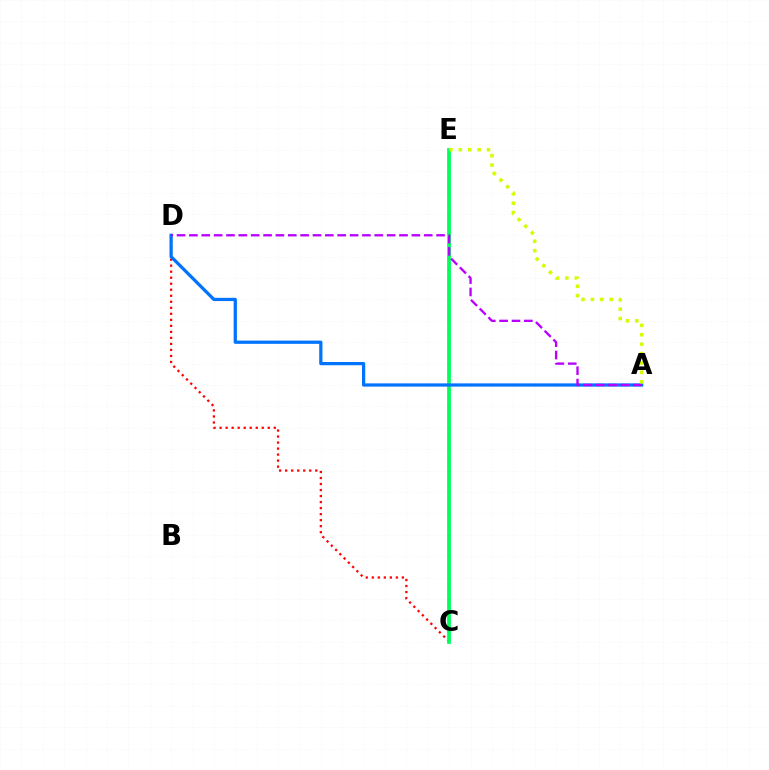{('C', 'D'): [{'color': '#ff0000', 'line_style': 'dotted', 'thickness': 1.64}], ('C', 'E'): [{'color': '#00ff5c', 'line_style': 'solid', 'thickness': 2.71}], ('A', 'D'): [{'color': '#0074ff', 'line_style': 'solid', 'thickness': 2.34}, {'color': '#b900ff', 'line_style': 'dashed', 'thickness': 1.68}], ('A', 'E'): [{'color': '#d1ff00', 'line_style': 'dotted', 'thickness': 2.55}]}